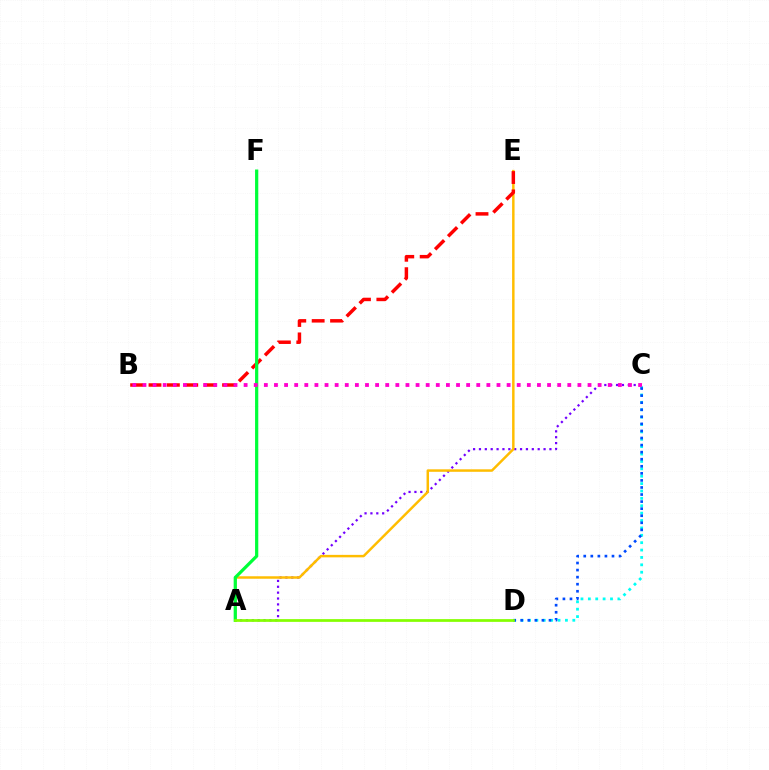{('A', 'C'): [{'color': '#7200ff', 'line_style': 'dotted', 'thickness': 1.6}], ('C', 'D'): [{'color': '#00fff6', 'line_style': 'dotted', 'thickness': 2.01}, {'color': '#004bff', 'line_style': 'dotted', 'thickness': 1.92}], ('A', 'E'): [{'color': '#ffbd00', 'line_style': 'solid', 'thickness': 1.78}], ('B', 'E'): [{'color': '#ff0000', 'line_style': 'dashed', 'thickness': 2.5}], ('A', 'F'): [{'color': '#00ff39', 'line_style': 'solid', 'thickness': 2.32}], ('A', 'D'): [{'color': '#84ff00', 'line_style': 'solid', 'thickness': 1.97}], ('B', 'C'): [{'color': '#ff00cf', 'line_style': 'dotted', 'thickness': 2.75}]}